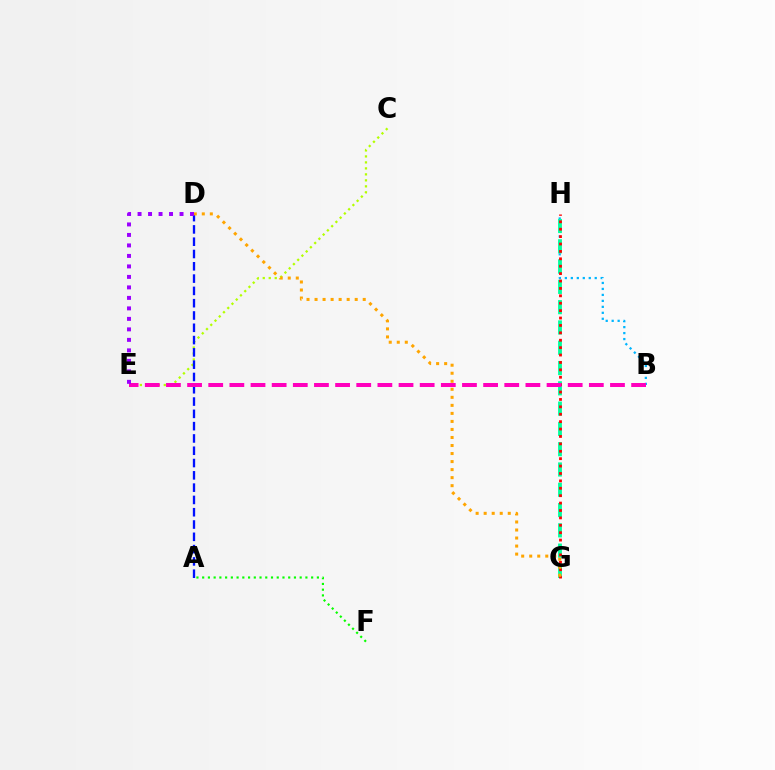{('A', 'F'): [{'color': '#08ff00', 'line_style': 'dotted', 'thickness': 1.56}], ('B', 'H'): [{'color': '#00b5ff', 'line_style': 'dotted', 'thickness': 1.62}], ('G', 'H'): [{'color': '#00ff9d', 'line_style': 'dashed', 'thickness': 2.76}, {'color': '#ff0000', 'line_style': 'dotted', 'thickness': 2.01}], ('C', 'E'): [{'color': '#b3ff00', 'line_style': 'dotted', 'thickness': 1.63}], ('A', 'D'): [{'color': '#0010ff', 'line_style': 'dashed', 'thickness': 1.67}], ('B', 'E'): [{'color': '#ff00bd', 'line_style': 'dashed', 'thickness': 2.87}], ('D', 'G'): [{'color': '#ffa500', 'line_style': 'dotted', 'thickness': 2.18}], ('D', 'E'): [{'color': '#9b00ff', 'line_style': 'dotted', 'thickness': 2.85}]}